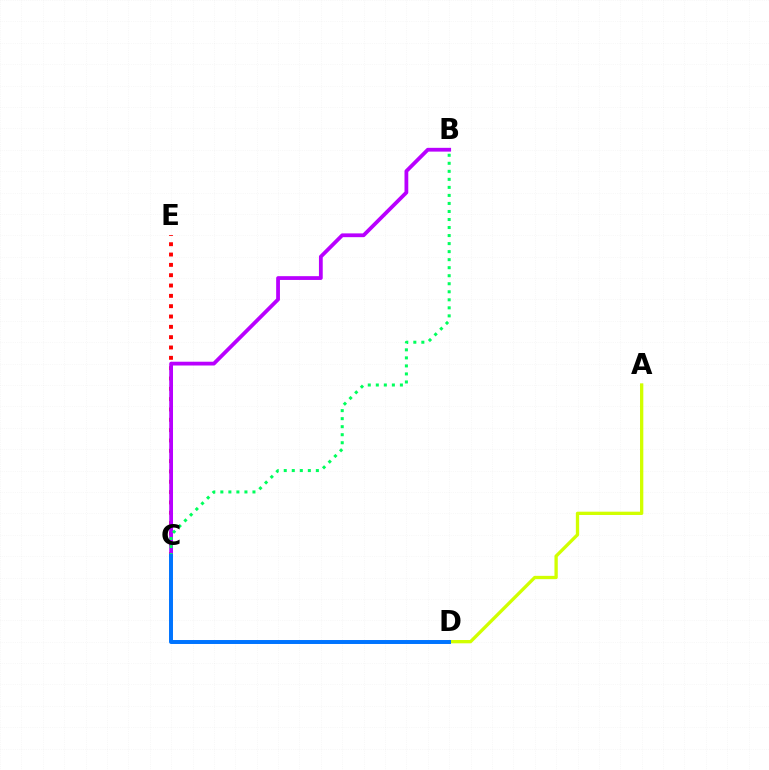{('A', 'D'): [{'color': '#d1ff00', 'line_style': 'solid', 'thickness': 2.38}], ('C', 'E'): [{'color': '#ff0000', 'line_style': 'dotted', 'thickness': 2.81}], ('B', 'C'): [{'color': '#b900ff', 'line_style': 'solid', 'thickness': 2.72}, {'color': '#00ff5c', 'line_style': 'dotted', 'thickness': 2.18}], ('C', 'D'): [{'color': '#0074ff', 'line_style': 'solid', 'thickness': 2.85}]}